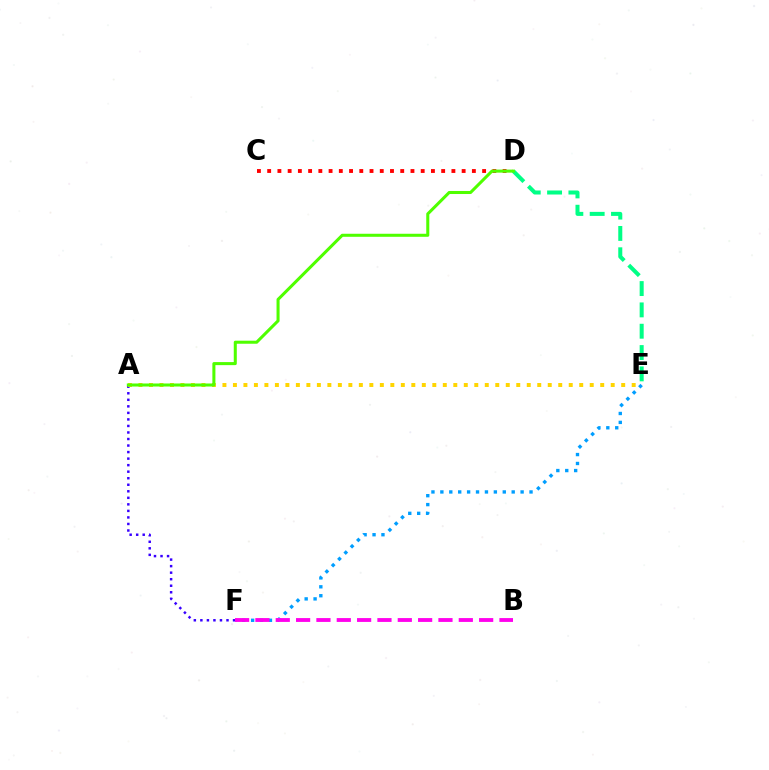{('A', 'F'): [{'color': '#3700ff', 'line_style': 'dotted', 'thickness': 1.78}], ('C', 'D'): [{'color': '#ff0000', 'line_style': 'dotted', 'thickness': 2.78}], ('D', 'E'): [{'color': '#00ff86', 'line_style': 'dashed', 'thickness': 2.9}], ('E', 'F'): [{'color': '#009eff', 'line_style': 'dotted', 'thickness': 2.42}], ('A', 'E'): [{'color': '#ffd500', 'line_style': 'dotted', 'thickness': 2.85}], ('A', 'D'): [{'color': '#4fff00', 'line_style': 'solid', 'thickness': 2.19}], ('B', 'F'): [{'color': '#ff00ed', 'line_style': 'dashed', 'thickness': 2.76}]}